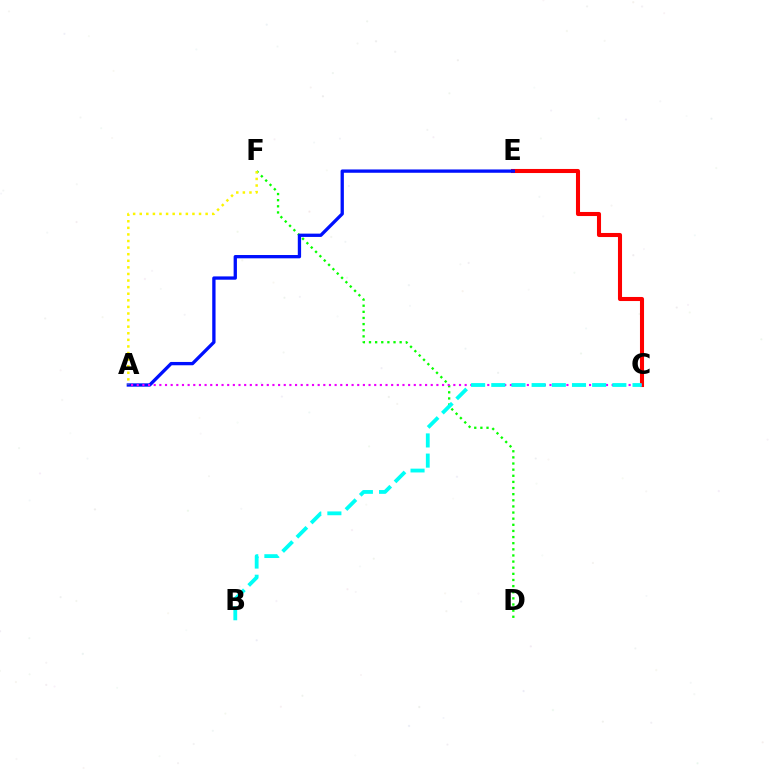{('D', 'F'): [{'color': '#08ff00', 'line_style': 'dotted', 'thickness': 1.67}], ('C', 'E'): [{'color': '#ff0000', 'line_style': 'solid', 'thickness': 2.93}], ('A', 'E'): [{'color': '#0010ff', 'line_style': 'solid', 'thickness': 2.38}], ('A', 'C'): [{'color': '#ee00ff', 'line_style': 'dotted', 'thickness': 1.54}], ('B', 'C'): [{'color': '#00fff6', 'line_style': 'dashed', 'thickness': 2.74}], ('A', 'F'): [{'color': '#fcf500', 'line_style': 'dotted', 'thickness': 1.79}]}